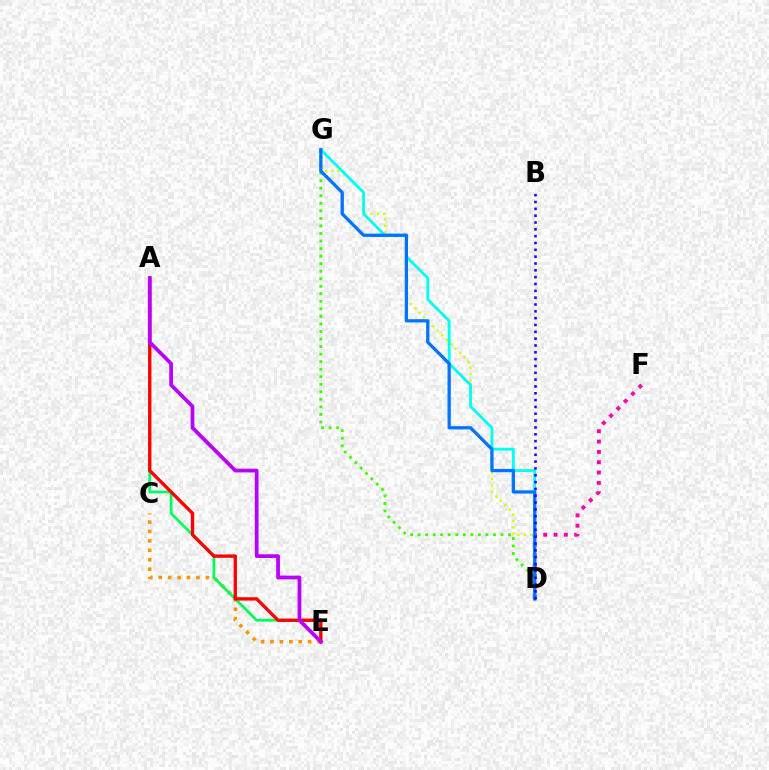{('D', 'G'): [{'color': '#d1ff00', 'line_style': 'dotted', 'thickness': 1.72}, {'color': '#3dff00', 'line_style': 'dotted', 'thickness': 2.05}, {'color': '#00fff6', 'line_style': 'solid', 'thickness': 2.03}, {'color': '#0074ff', 'line_style': 'solid', 'thickness': 2.36}], ('D', 'F'): [{'color': '#ff00ac', 'line_style': 'dotted', 'thickness': 2.81}], ('C', 'E'): [{'color': '#ff9400', 'line_style': 'dotted', 'thickness': 2.56}], ('A', 'E'): [{'color': '#00ff5c', 'line_style': 'solid', 'thickness': 1.99}, {'color': '#ff0000', 'line_style': 'solid', 'thickness': 2.4}, {'color': '#b900ff', 'line_style': 'solid', 'thickness': 2.69}], ('B', 'D'): [{'color': '#2500ff', 'line_style': 'dotted', 'thickness': 1.86}]}